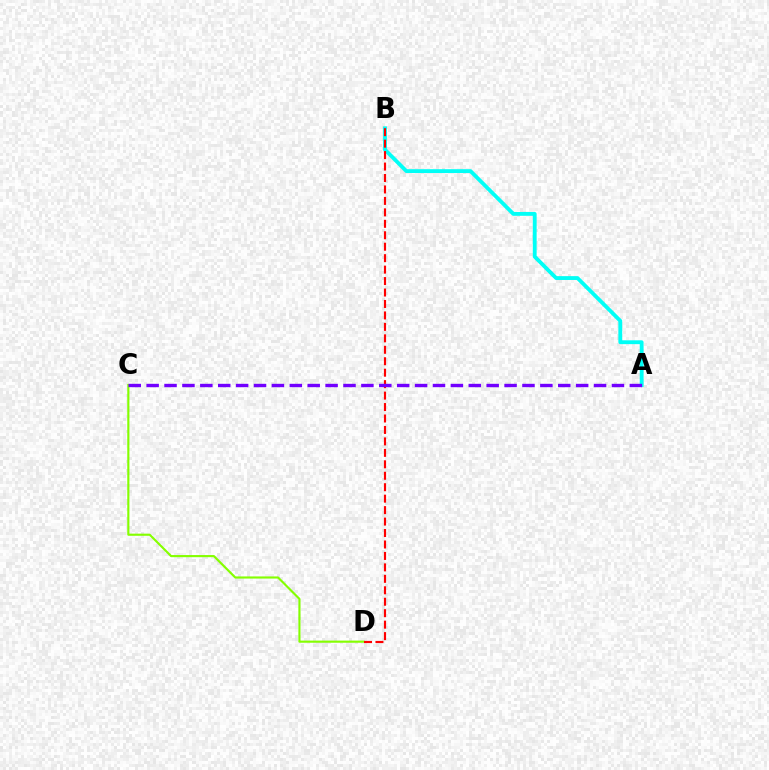{('C', 'D'): [{'color': '#84ff00', 'line_style': 'solid', 'thickness': 1.54}], ('A', 'B'): [{'color': '#00fff6', 'line_style': 'solid', 'thickness': 2.77}], ('B', 'D'): [{'color': '#ff0000', 'line_style': 'dashed', 'thickness': 1.56}], ('A', 'C'): [{'color': '#7200ff', 'line_style': 'dashed', 'thickness': 2.43}]}